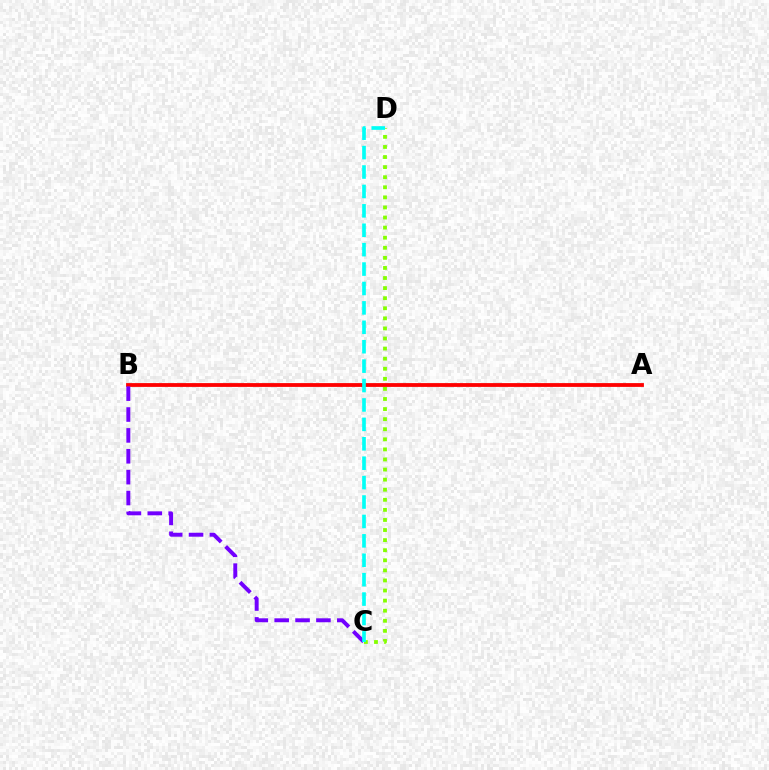{('A', 'B'): [{'color': '#ff0000', 'line_style': 'solid', 'thickness': 2.73}], ('B', 'C'): [{'color': '#7200ff', 'line_style': 'dashed', 'thickness': 2.84}], ('C', 'D'): [{'color': '#84ff00', 'line_style': 'dotted', 'thickness': 2.74}, {'color': '#00fff6', 'line_style': 'dashed', 'thickness': 2.64}]}